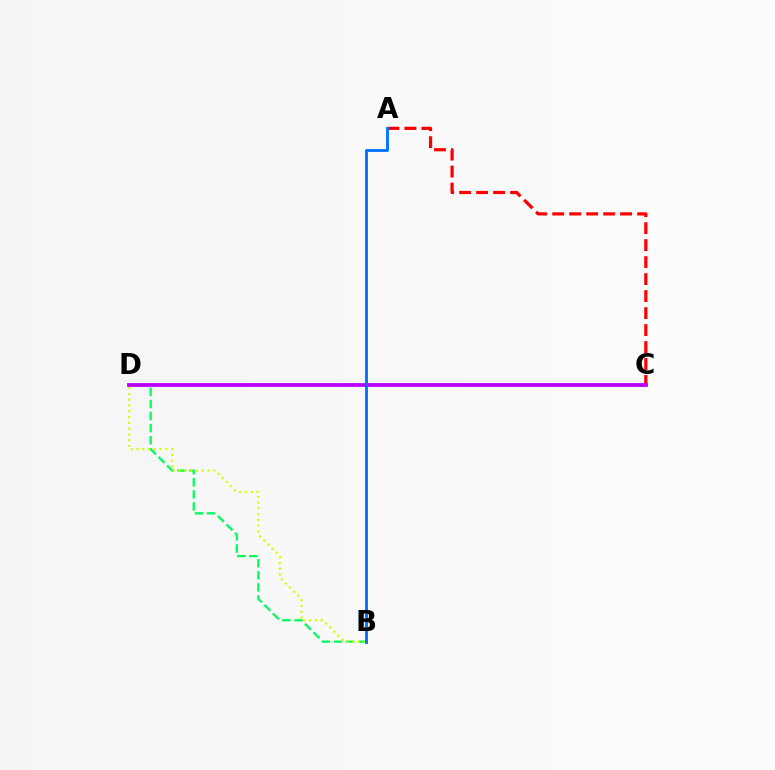{('A', 'C'): [{'color': '#ff0000', 'line_style': 'dashed', 'thickness': 2.31}], ('B', 'D'): [{'color': '#00ff5c', 'line_style': 'dashed', 'thickness': 1.64}, {'color': '#d1ff00', 'line_style': 'dotted', 'thickness': 1.57}], ('C', 'D'): [{'color': '#b900ff', 'line_style': 'solid', 'thickness': 2.74}], ('A', 'B'): [{'color': '#0074ff', 'line_style': 'solid', 'thickness': 2.06}]}